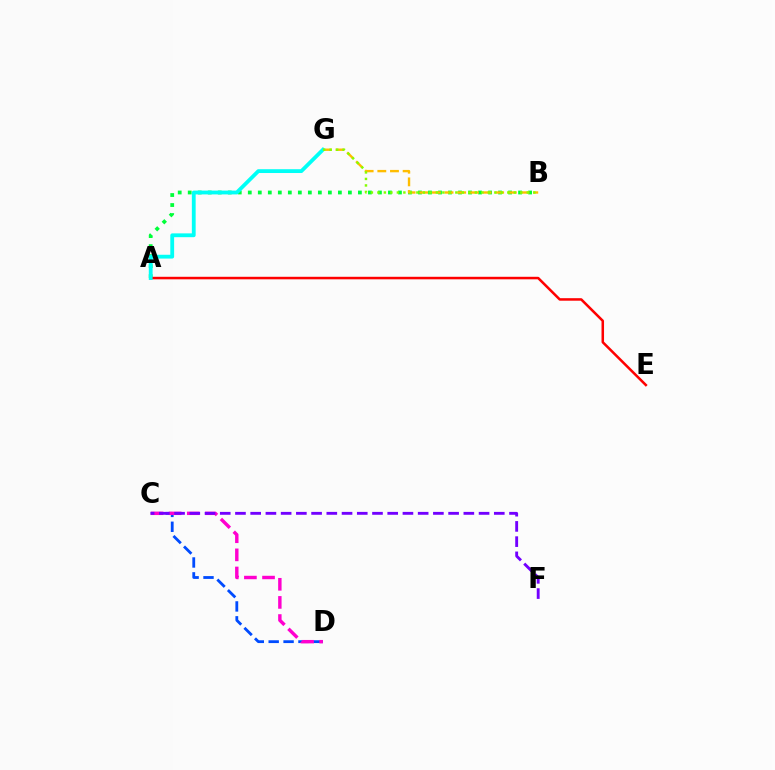{('A', 'B'): [{'color': '#00ff39', 'line_style': 'dotted', 'thickness': 2.72}], ('C', 'D'): [{'color': '#004bff', 'line_style': 'dashed', 'thickness': 2.02}, {'color': '#ff00cf', 'line_style': 'dashed', 'thickness': 2.46}], ('B', 'G'): [{'color': '#ffbd00', 'line_style': 'dashed', 'thickness': 1.72}, {'color': '#84ff00', 'line_style': 'dotted', 'thickness': 1.77}], ('A', 'E'): [{'color': '#ff0000', 'line_style': 'solid', 'thickness': 1.82}], ('C', 'F'): [{'color': '#7200ff', 'line_style': 'dashed', 'thickness': 2.07}], ('A', 'G'): [{'color': '#00fff6', 'line_style': 'solid', 'thickness': 2.74}]}